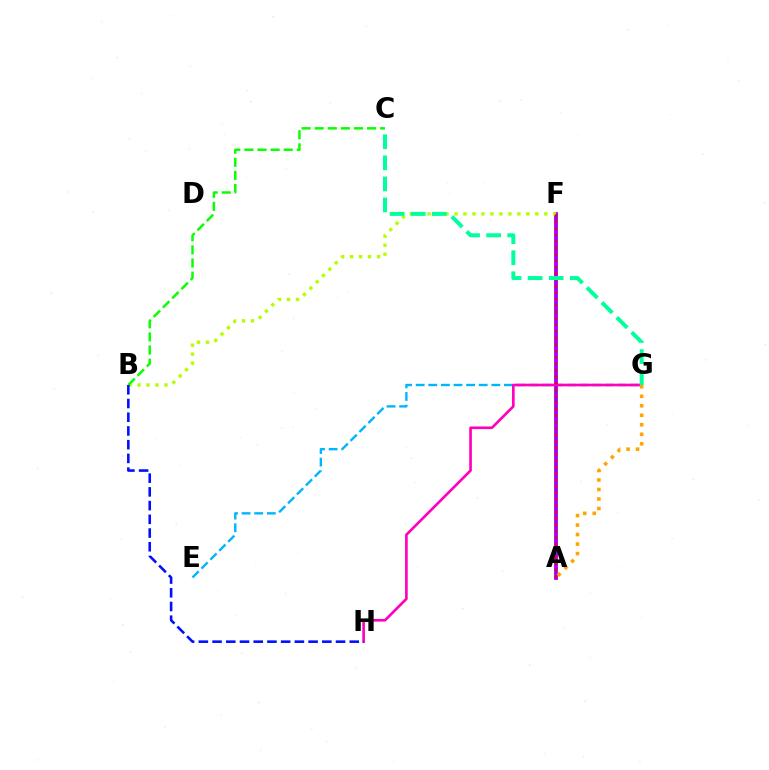{('E', 'G'): [{'color': '#00b5ff', 'line_style': 'dashed', 'thickness': 1.71}], ('A', 'F'): [{'color': '#9b00ff', 'line_style': 'solid', 'thickness': 2.74}, {'color': '#ff0000', 'line_style': 'dotted', 'thickness': 1.75}], ('G', 'H'): [{'color': '#ff00bd', 'line_style': 'solid', 'thickness': 1.9}], ('B', 'F'): [{'color': '#b3ff00', 'line_style': 'dotted', 'thickness': 2.44}], ('B', 'C'): [{'color': '#08ff00', 'line_style': 'dashed', 'thickness': 1.78}], ('B', 'H'): [{'color': '#0010ff', 'line_style': 'dashed', 'thickness': 1.86}], ('A', 'G'): [{'color': '#ffa500', 'line_style': 'dotted', 'thickness': 2.58}], ('C', 'G'): [{'color': '#00ff9d', 'line_style': 'dashed', 'thickness': 2.86}]}